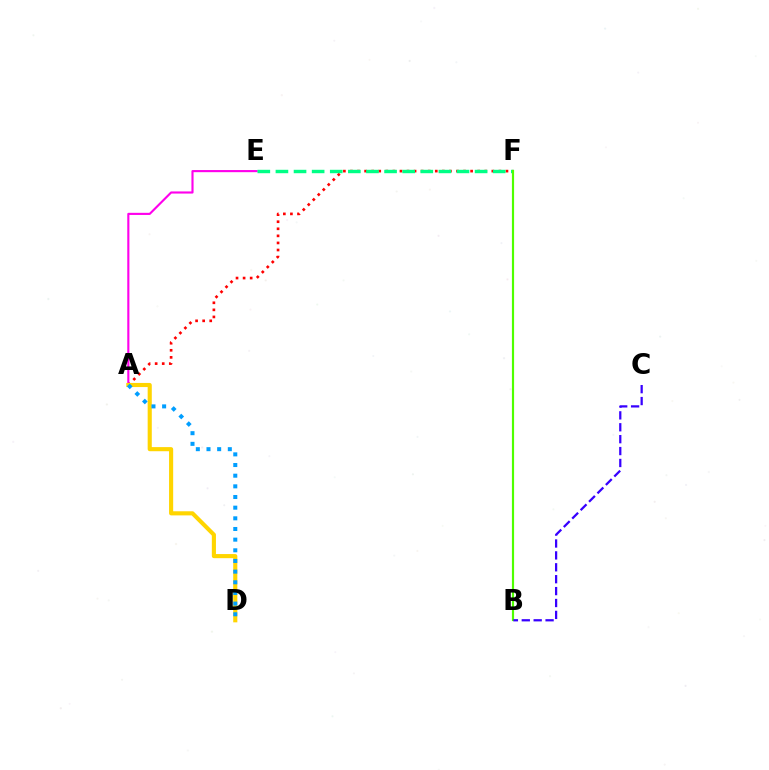{('A', 'E'): [{'color': '#ff00ed', 'line_style': 'solid', 'thickness': 1.53}], ('A', 'F'): [{'color': '#ff0000', 'line_style': 'dotted', 'thickness': 1.92}], ('E', 'F'): [{'color': '#00ff86', 'line_style': 'dashed', 'thickness': 2.46}], ('A', 'D'): [{'color': '#ffd500', 'line_style': 'solid', 'thickness': 2.96}, {'color': '#009eff', 'line_style': 'dotted', 'thickness': 2.9}], ('B', 'F'): [{'color': '#4fff00', 'line_style': 'solid', 'thickness': 1.57}], ('B', 'C'): [{'color': '#3700ff', 'line_style': 'dashed', 'thickness': 1.62}]}